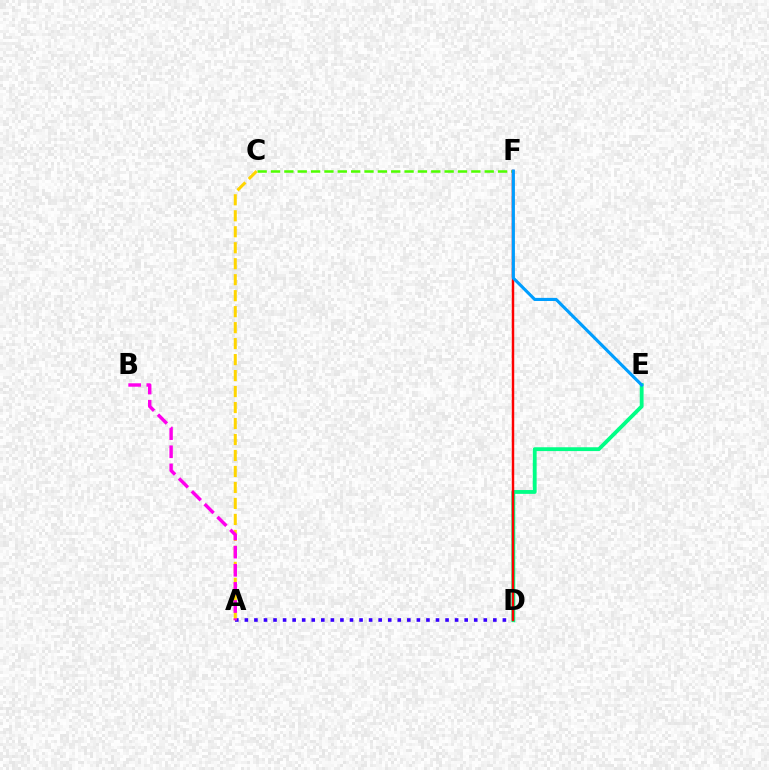{('C', 'F'): [{'color': '#4fff00', 'line_style': 'dashed', 'thickness': 1.81}], ('A', 'D'): [{'color': '#3700ff', 'line_style': 'dotted', 'thickness': 2.6}], ('A', 'C'): [{'color': '#ffd500', 'line_style': 'dashed', 'thickness': 2.17}], ('D', 'E'): [{'color': '#00ff86', 'line_style': 'solid', 'thickness': 2.76}], ('A', 'B'): [{'color': '#ff00ed', 'line_style': 'dashed', 'thickness': 2.46}], ('D', 'F'): [{'color': '#ff0000', 'line_style': 'solid', 'thickness': 1.77}], ('E', 'F'): [{'color': '#009eff', 'line_style': 'solid', 'thickness': 2.25}]}